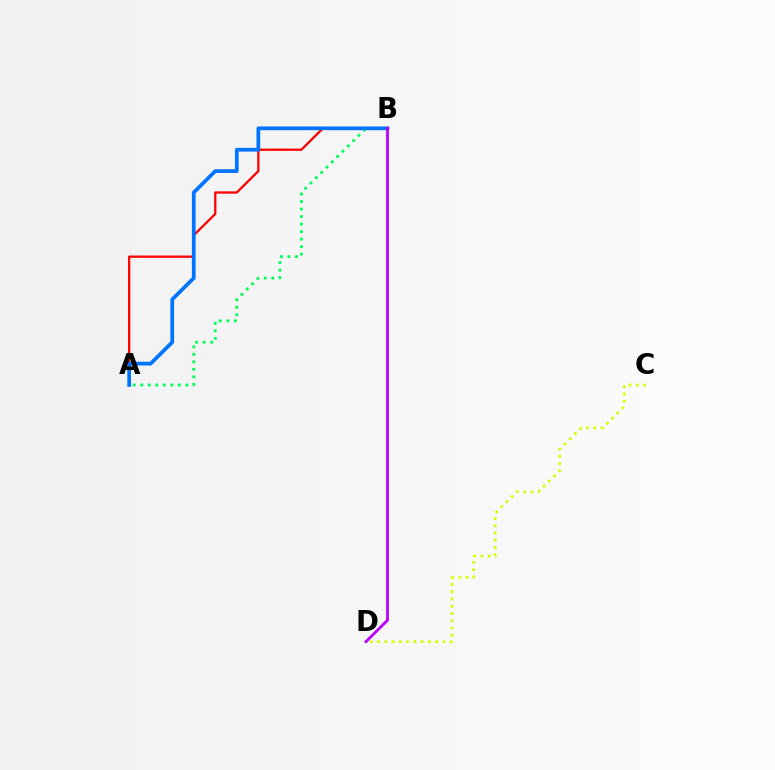{('C', 'D'): [{'color': '#d1ff00', 'line_style': 'dotted', 'thickness': 1.97}], ('A', 'B'): [{'color': '#00ff5c', 'line_style': 'dotted', 'thickness': 2.04}, {'color': '#ff0000', 'line_style': 'solid', 'thickness': 1.64}, {'color': '#0074ff', 'line_style': 'solid', 'thickness': 2.68}], ('B', 'D'): [{'color': '#b900ff', 'line_style': 'solid', 'thickness': 2.01}]}